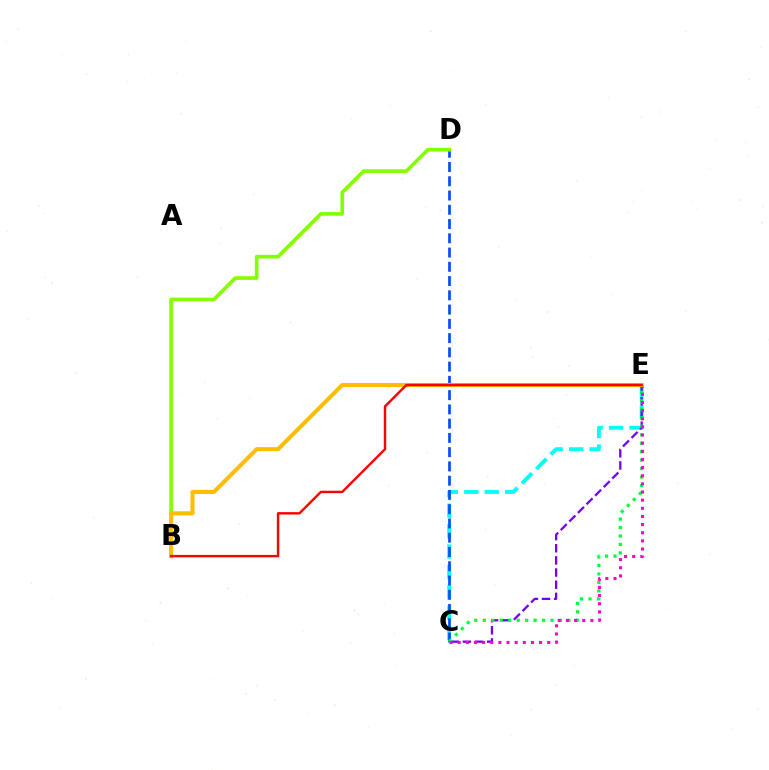{('C', 'E'): [{'color': '#00fff6', 'line_style': 'dashed', 'thickness': 2.78}, {'color': '#7200ff', 'line_style': 'dashed', 'thickness': 1.65}, {'color': '#00ff39', 'line_style': 'dotted', 'thickness': 2.3}, {'color': '#ff00cf', 'line_style': 'dotted', 'thickness': 2.21}], ('C', 'D'): [{'color': '#004bff', 'line_style': 'dashed', 'thickness': 1.94}], ('B', 'D'): [{'color': '#84ff00', 'line_style': 'solid', 'thickness': 2.62}], ('B', 'E'): [{'color': '#ffbd00', 'line_style': 'solid', 'thickness': 2.94}, {'color': '#ff0000', 'line_style': 'solid', 'thickness': 1.74}]}